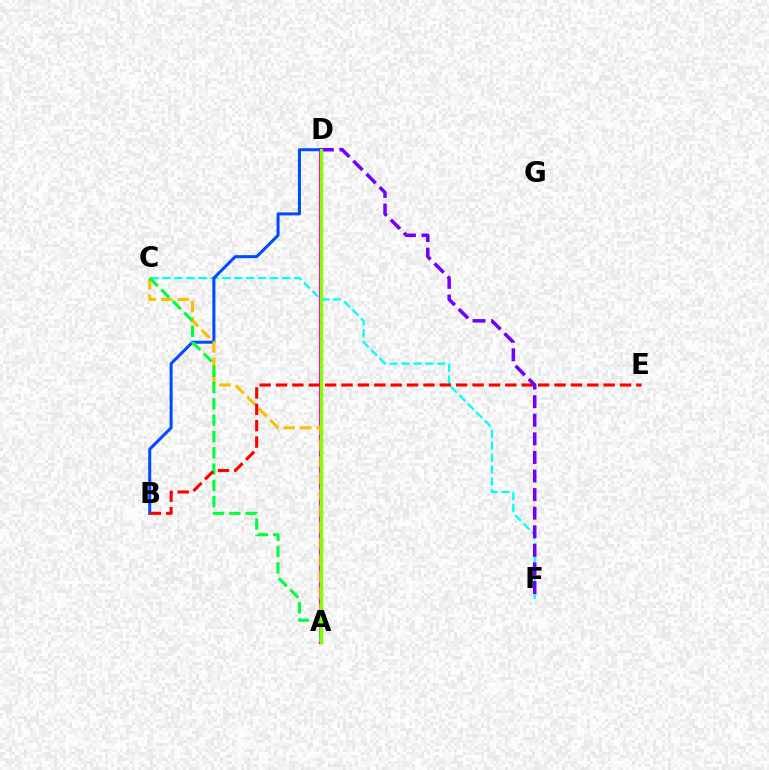{('A', 'D'): [{'color': '#ff00cf', 'line_style': 'solid', 'thickness': 2.99}, {'color': '#84ff00', 'line_style': 'solid', 'thickness': 2.28}], ('C', 'F'): [{'color': '#00fff6', 'line_style': 'dashed', 'thickness': 1.62}], ('B', 'D'): [{'color': '#004bff', 'line_style': 'solid', 'thickness': 2.17}], ('A', 'C'): [{'color': '#ffbd00', 'line_style': 'dashed', 'thickness': 2.23}, {'color': '#00ff39', 'line_style': 'dashed', 'thickness': 2.21}], ('B', 'E'): [{'color': '#ff0000', 'line_style': 'dashed', 'thickness': 2.23}], ('D', 'F'): [{'color': '#7200ff', 'line_style': 'dashed', 'thickness': 2.52}]}